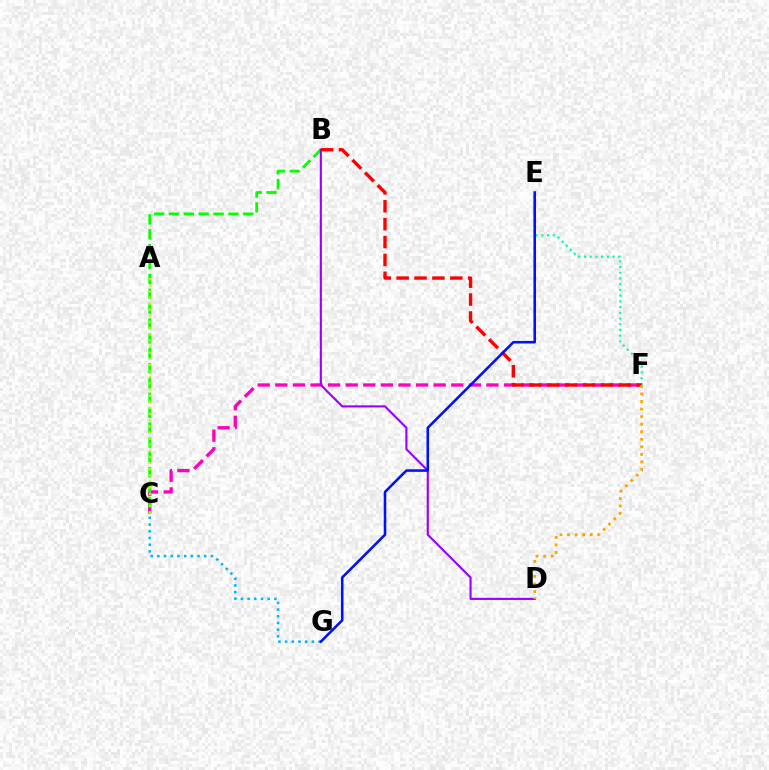{('C', 'F'): [{'color': '#ff00bd', 'line_style': 'dashed', 'thickness': 2.39}], ('C', 'G'): [{'color': '#00b5ff', 'line_style': 'dotted', 'thickness': 1.82}], ('B', 'C'): [{'color': '#08ff00', 'line_style': 'dashed', 'thickness': 2.02}], ('B', 'D'): [{'color': '#9b00ff', 'line_style': 'solid', 'thickness': 1.53}], ('E', 'F'): [{'color': '#00ff9d', 'line_style': 'dotted', 'thickness': 1.55}], ('B', 'F'): [{'color': '#ff0000', 'line_style': 'dashed', 'thickness': 2.43}], ('E', 'G'): [{'color': '#0010ff', 'line_style': 'solid', 'thickness': 1.85}], ('D', 'F'): [{'color': '#ffa500', 'line_style': 'dotted', 'thickness': 2.05}], ('A', 'C'): [{'color': '#b3ff00', 'line_style': 'dotted', 'thickness': 1.67}]}